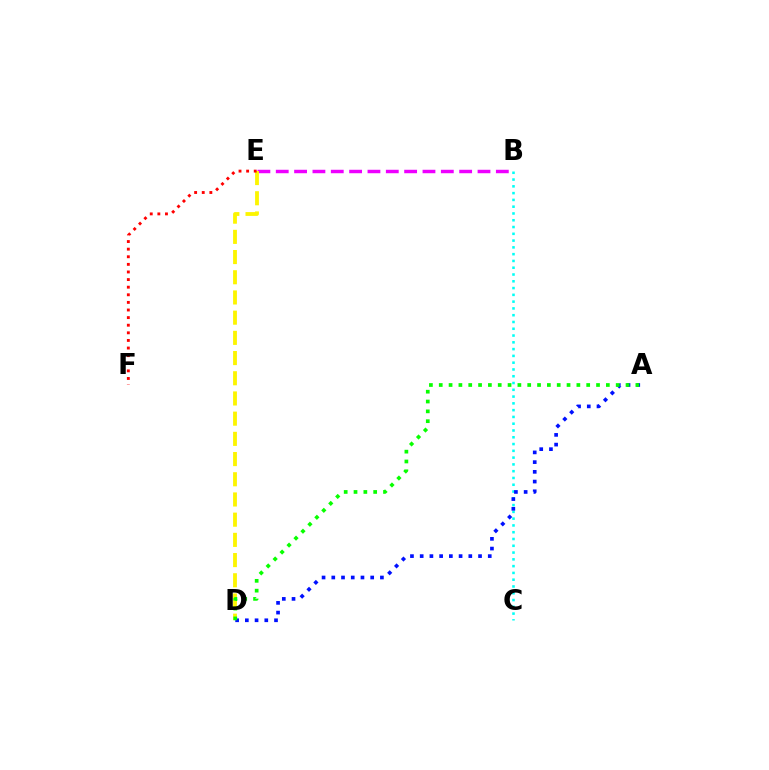{('B', 'C'): [{'color': '#00fff6', 'line_style': 'dotted', 'thickness': 1.84}], ('B', 'E'): [{'color': '#ee00ff', 'line_style': 'dashed', 'thickness': 2.49}], ('D', 'E'): [{'color': '#fcf500', 'line_style': 'dashed', 'thickness': 2.74}], ('E', 'F'): [{'color': '#ff0000', 'line_style': 'dotted', 'thickness': 2.07}], ('A', 'D'): [{'color': '#0010ff', 'line_style': 'dotted', 'thickness': 2.64}, {'color': '#08ff00', 'line_style': 'dotted', 'thickness': 2.67}]}